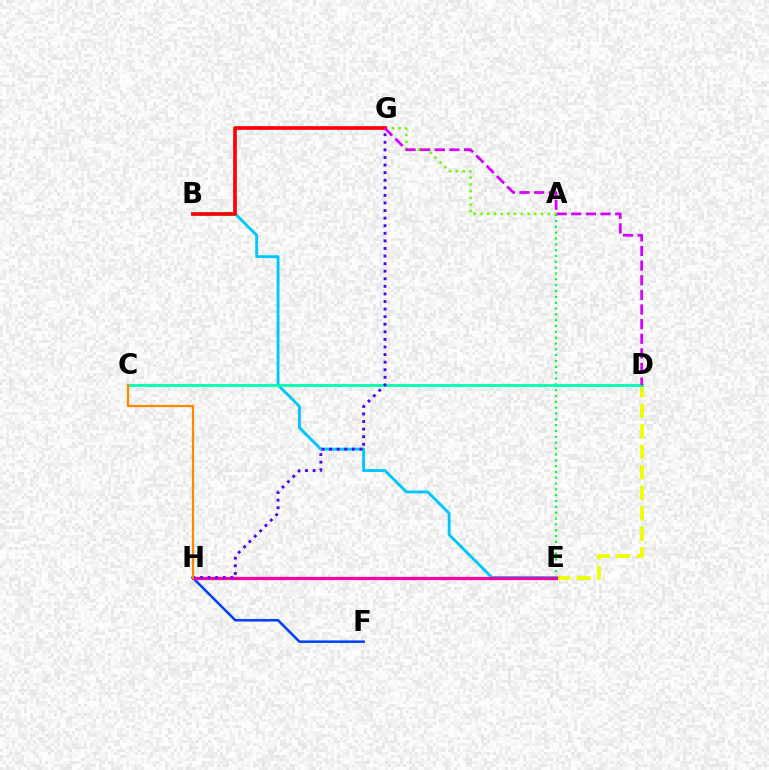{('A', 'G'): [{'color': '#66ff00', 'line_style': 'dotted', 'thickness': 1.83}], ('F', 'H'): [{'color': '#003fff', 'line_style': 'solid', 'thickness': 1.81}], ('A', 'E'): [{'color': '#00ff27', 'line_style': 'dotted', 'thickness': 1.59}], ('D', 'E'): [{'color': '#eeff00', 'line_style': 'dashed', 'thickness': 2.79}], ('B', 'E'): [{'color': '#00c7ff', 'line_style': 'solid', 'thickness': 2.08}], ('C', 'D'): [{'color': '#00ffaf', 'line_style': 'solid', 'thickness': 2.02}], ('E', 'H'): [{'color': '#ff00a0', 'line_style': 'solid', 'thickness': 2.34}], ('G', 'H'): [{'color': '#4f00ff', 'line_style': 'dotted', 'thickness': 2.06}], ('B', 'G'): [{'color': '#ff0000', 'line_style': 'solid', 'thickness': 2.63}], ('D', 'G'): [{'color': '#d600ff', 'line_style': 'dashed', 'thickness': 1.99}], ('C', 'H'): [{'color': '#ff8800', 'line_style': 'solid', 'thickness': 1.62}]}